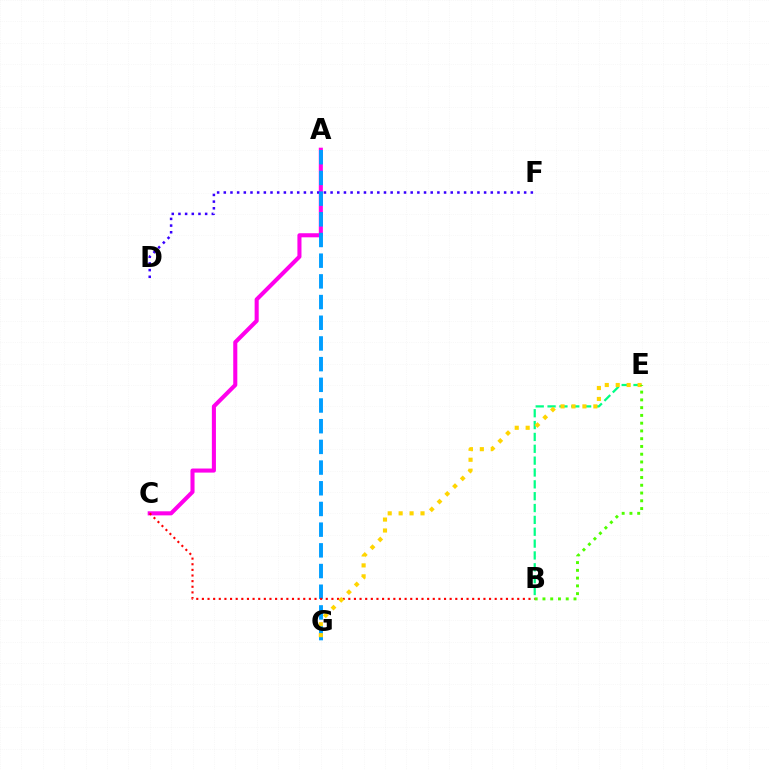{('A', 'C'): [{'color': '#ff00ed', 'line_style': 'solid', 'thickness': 2.93}], ('D', 'F'): [{'color': '#3700ff', 'line_style': 'dotted', 'thickness': 1.81}], ('B', 'E'): [{'color': '#00ff86', 'line_style': 'dashed', 'thickness': 1.61}, {'color': '#4fff00', 'line_style': 'dotted', 'thickness': 2.11}], ('A', 'G'): [{'color': '#009eff', 'line_style': 'dashed', 'thickness': 2.81}], ('B', 'C'): [{'color': '#ff0000', 'line_style': 'dotted', 'thickness': 1.53}], ('E', 'G'): [{'color': '#ffd500', 'line_style': 'dotted', 'thickness': 2.97}]}